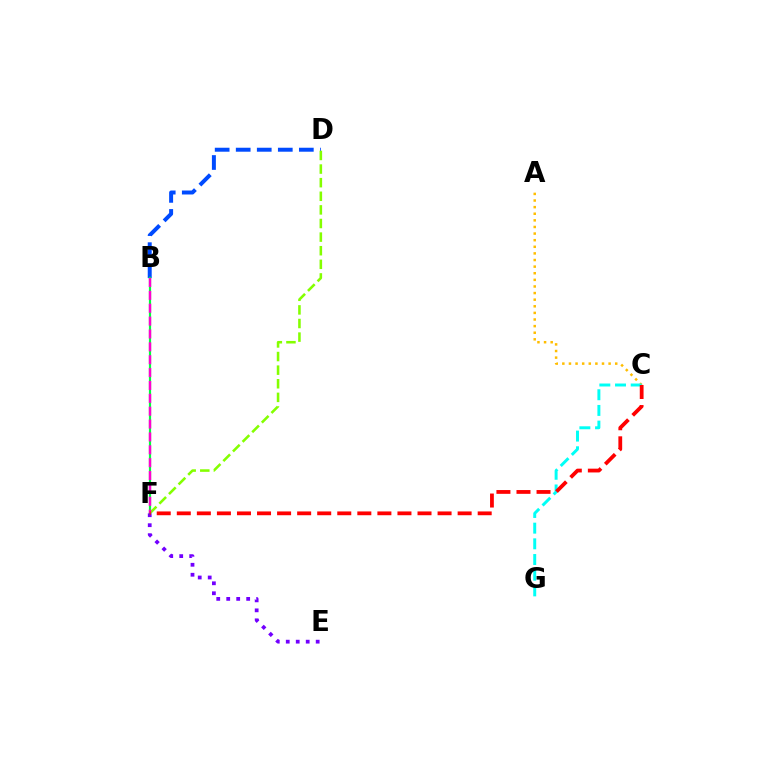{('A', 'C'): [{'color': '#ffbd00', 'line_style': 'dotted', 'thickness': 1.8}], ('B', 'D'): [{'color': '#004bff', 'line_style': 'dashed', 'thickness': 2.86}], ('B', 'F'): [{'color': '#00ff39', 'line_style': 'solid', 'thickness': 1.59}, {'color': '#ff00cf', 'line_style': 'dashed', 'thickness': 1.75}], ('C', 'G'): [{'color': '#00fff6', 'line_style': 'dashed', 'thickness': 2.13}], ('D', 'F'): [{'color': '#84ff00', 'line_style': 'dashed', 'thickness': 1.85}], ('E', 'F'): [{'color': '#7200ff', 'line_style': 'dotted', 'thickness': 2.71}], ('C', 'F'): [{'color': '#ff0000', 'line_style': 'dashed', 'thickness': 2.73}]}